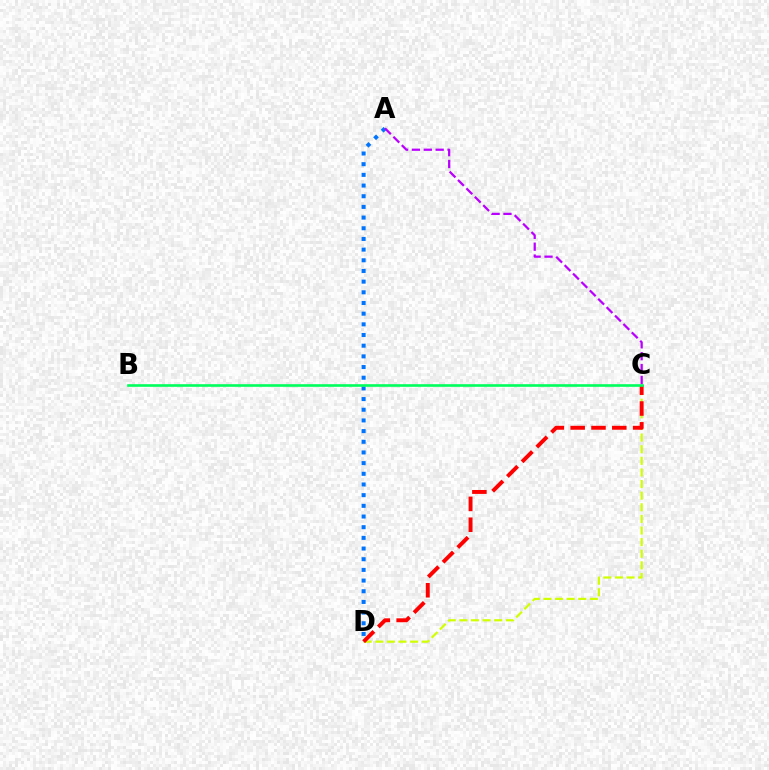{('C', 'D'): [{'color': '#d1ff00', 'line_style': 'dashed', 'thickness': 1.58}, {'color': '#ff0000', 'line_style': 'dashed', 'thickness': 2.83}], ('A', 'D'): [{'color': '#0074ff', 'line_style': 'dotted', 'thickness': 2.9}], ('B', 'C'): [{'color': '#00ff5c', 'line_style': 'solid', 'thickness': 1.9}], ('A', 'C'): [{'color': '#b900ff', 'line_style': 'dashed', 'thickness': 1.61}]}